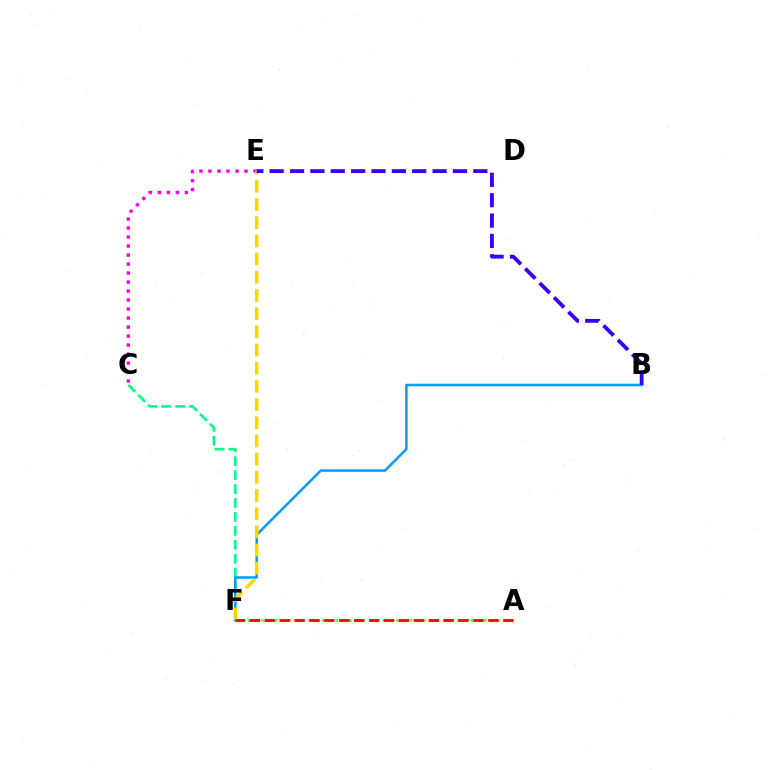{('C', 'F'): [{'color': '#00ff86', 'line_style': 'dashed', 'thickness': 1.89}], ('B', 'F'): [{'color': '#009eff', 'line_style': 'solid', 'thickness': 1.81}], ('A', 'F'): [{'color': '#4fff00', 'line_style': 'dotted', 'thickness': 1.83}, {'color': '#ff0000', 'line_style': 'dashed', 'thickness': 2.03}], ('C', 'E'): [{'color': '#ff00ed', 'line_style': 'dotted', 'thickness': 2.45}], ('E', 'F'): [{'color': '#ffd500', 'line_style': 'dashed', 'thickness': 2.47}], ('B', 'E'): [{'color': '#3700ff', 'line_style': 'dashed', 'thickness': 2.77}]}